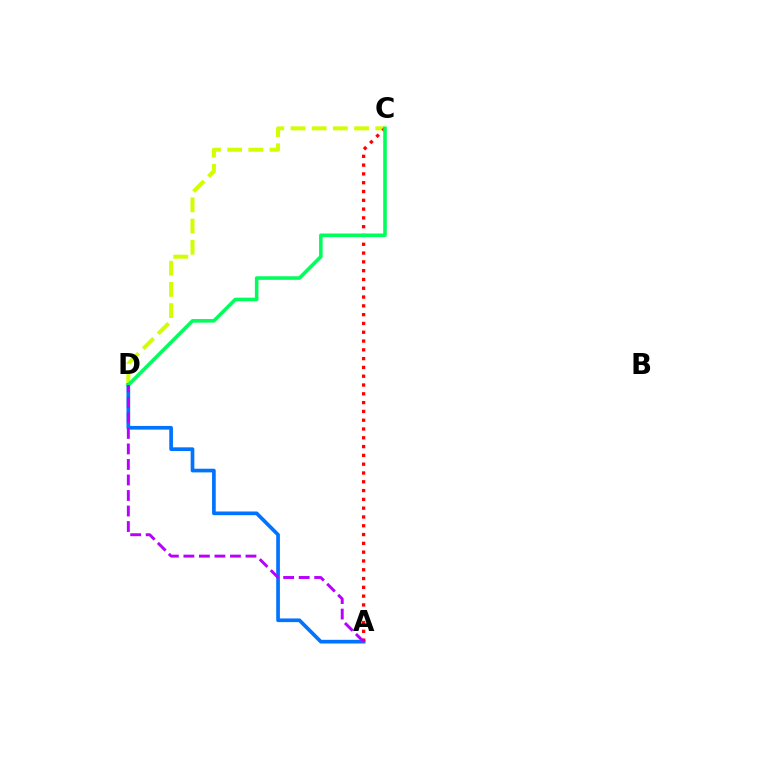{('C', 'D'): [{'color': '#d1ff00', 'line_style': 'dashed', 'thickness': 2.88}, {'color': '#00ff5c', 'line_style': 'solid', 'thickness': 2.58}], ('A', 'D'): [{'color': '#0074ff', 'line_style': 'solid', 'thickness': 2.65}, {'color': '#b900ff', 'line_style': 'dashed', 'thickness': 2.11}], ('A', 'C'): [{'color': '#ff0000', 'line_style': 'dotted', 'thickness': 2.39}]}